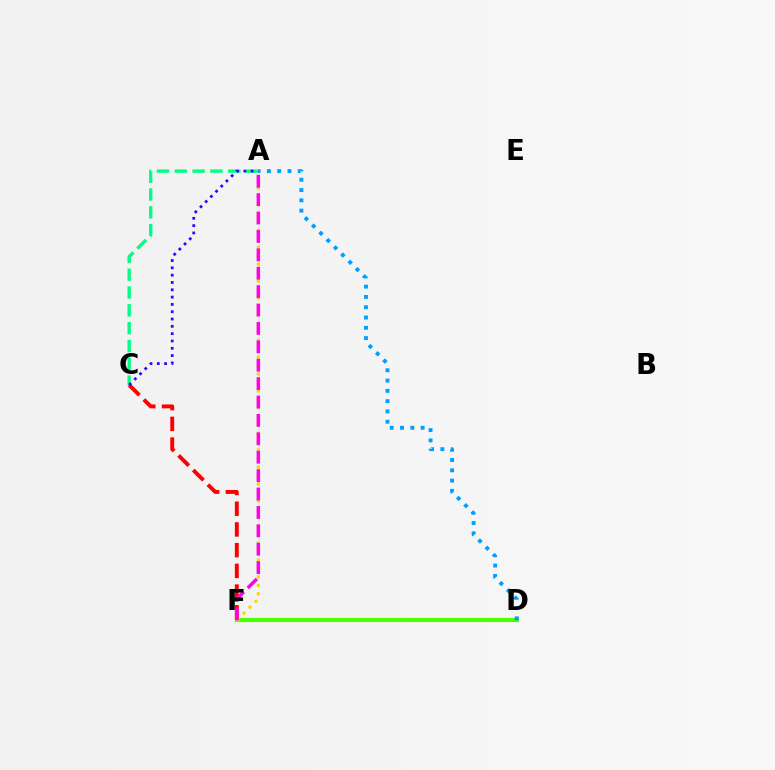{('D', 'F'): [{'color': '#4fff00', 'line_style': 'solid', 'thickness': 2.98}], ('A', 'F'): [{'color': '#ffd500', 'line_style': 'dotted', 'thickness': 2.3}, {'color': '#ff00ed', 'line_style': 'dashed', 'thickness': 2.5}], ('C', 'F'): [{'color': '#ff0000', 'line_style': 'dashed', 'thickness': 2.81}], ('A', 'C'): [{'color': '#00ff86', 'line_style': 'dashed', 'thickness': 2.42}, {'color': '#3700ff', 'line_style': 'dotted', 'thickness': 1.99}], ('A', 'D'): [{'color': '#009eff', 'line_style': 'dotted', 'thickness': 2.8}]}